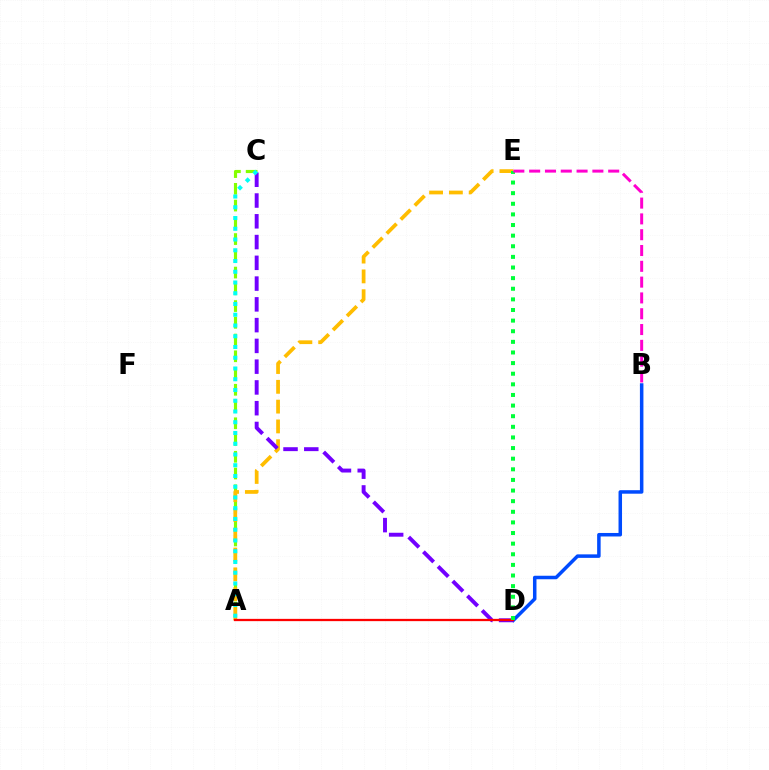{('A', 'C'): [{'color': '#84ff00', 'line_style': 'dashed', 'thickness': 2.27}, {'color': '#00fff6', 'line_style': 'dotted', 'thickness': 2.92}], ('B', 'D'): [{'color': '#004bff', 'line_style': 'solid', 'thickness': 2.53}], ('A', 'E'): [{'color': '#ffbd00', 'line_style': 'dashed', 'thickness': 2.69}], ('C', 'D'): [{'color': '#7200ff', 'line_style': 'dashed', 'thickness': 2.82}], ('A', 'D'): [{'color': '#ff0000', 'line_style': 'solid', 'thickness': 1.64}], ('D', 'E'): [{'color': '#00ff39', 'line_style': 'dotted', 'thickness': 2.89}], ('B', 'E'): [{'color': '#ff00cf', 'line_style': 'dashed', 'thickness': 2.15}]}